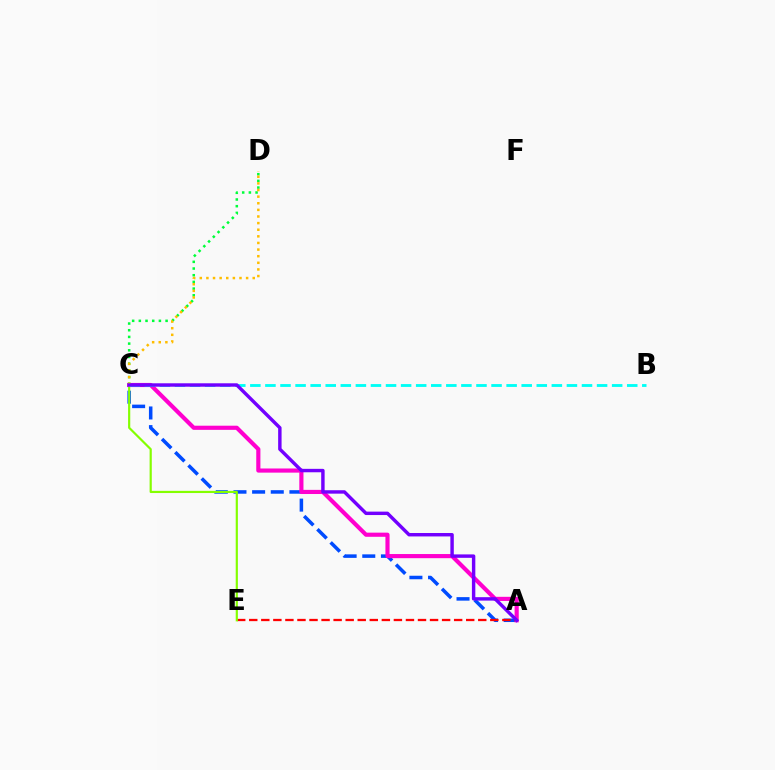{('A', 'C'): [{'color': '#004bff', 'line_style': 'dashed', 'thickness': 2.53}, {'color': '#ff00cf', 'line_style': 'solid', 'thickness': 2.98}, {'color': '#7200ff', 'line_style': 'solid', 'thickness': 2.47}], ('C', 'D'): [{'color': '#00ff39', 'line_style': 'dotted', 'thickness': 1.82}, {'color': '#ffbd00', 'line_style': 'dotted', 'thickness': 1.8}], ('A', 'E'): [{'color': '#ff0000', 'line_style': 'dashed', 'thickness': 1.64}], ('C', 'E'): [{'color': '#84ff00', 'line_style': 'solid', 'thickness': 1.57}], ('B', 'C'): [{'color': '#00fff6', 'line_style': 'dashed', 'thickness': 2.05}]}